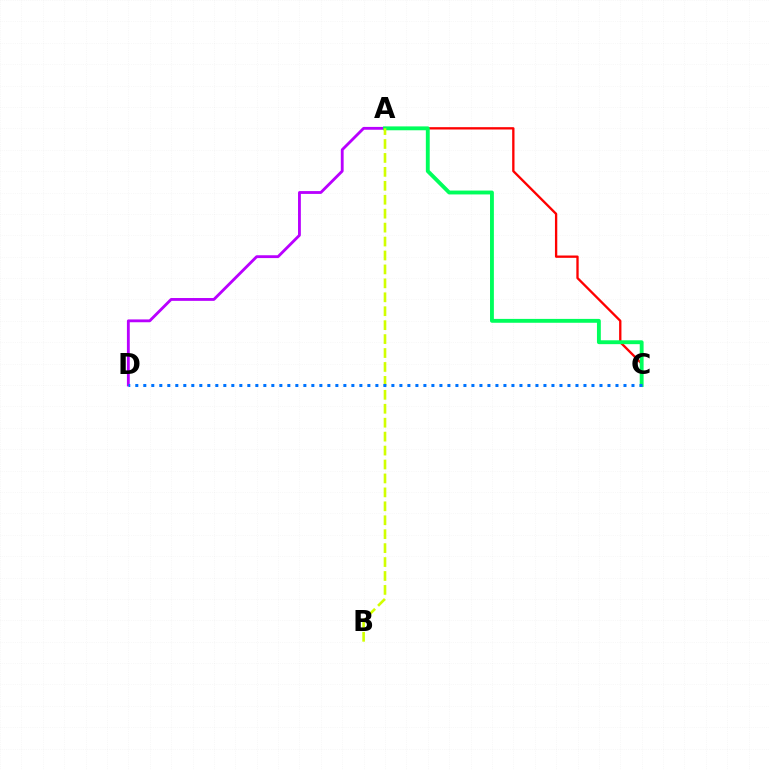{('A', 'D'): [{'color': '#b900ff', 'line_style': 'solid', 'thickness': 2.04}], ('A', 'C'): [{'color': '#ff0000', 'line_style': 'solid', 'thickness': 1.68}, {'color': '#00ff5c', 'line_style': 'solid', 'thickness': 2.79}], ('A', 'B'): [{'color': '#d1ff00', 'line_style': 'dashed', 'thickness': 1.89}], ('C', 'D'): [{'color': '#0074ff', 'line_style': 'dotted', 'thickness': 2.17}]}